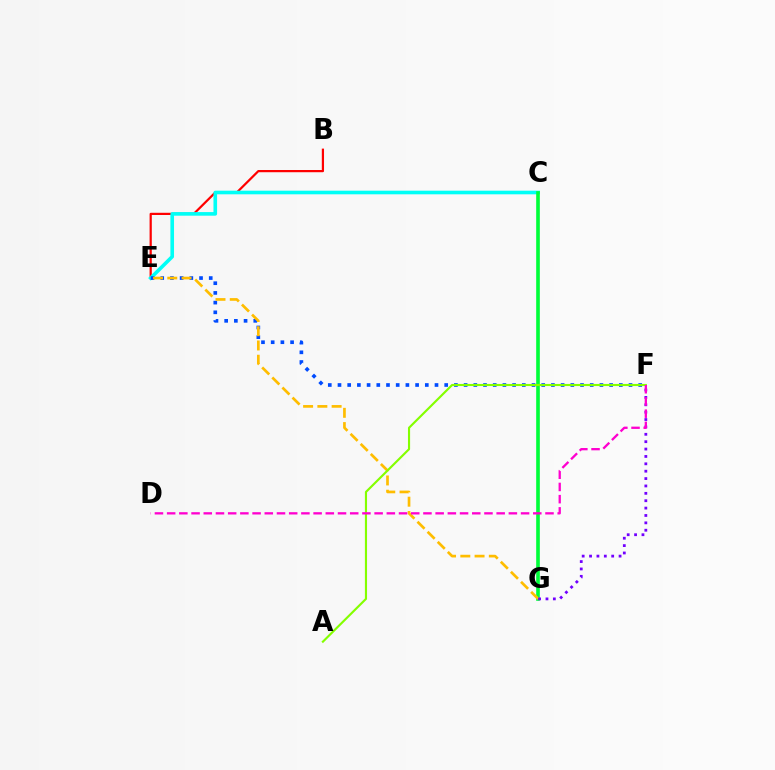{('B', 'E'): [{'color': '#ff0000', 'line_style': 'solid', 'thickness': 1.59}], ('C', 'E'): [{'color': '#00fff6', 'line_style': 'solid', 'thickness': 2.6}], ('C', 'G'): [{'color': '#00ff39', 'line_style': 'solid', 'thickness': 2.62}], ('E', 'F'): [{'color': '#004bff', 'line_style': 'dotted', 'thickness': 2.64}], ('E', 'G'): [{'color': '#ffbd00', 'line_style': 'dashed', 'thickness': 1.94}], ('F', 'G'): [{'color': '#7200ff', 'line_style': 'dotted', 'thickness': 2.0}], ('A', 'F'): [{'color': '#84ff00', 'line_style': 'solid', 'thickness': 1.54}], ('D', 'F'): [{'color': '#ff00cf', 'line_style': 'dashed', 'thickness': 1.66}]}